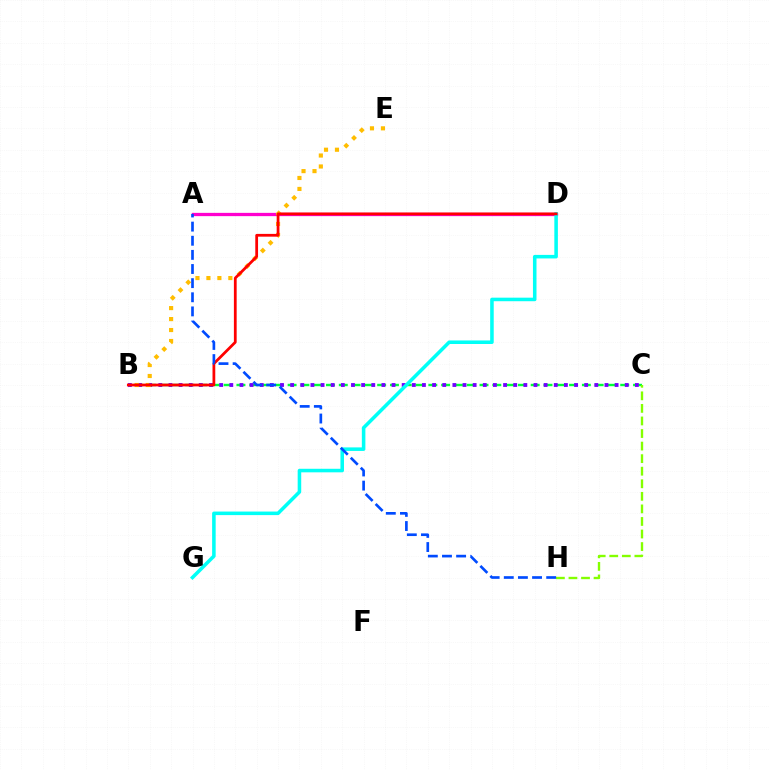{('A', 'D'): [{'color': '#ff00cf', 'line_style': 'solid', 'thickness': 2.36}], ('B', 'C'): [{'color': '#00ff39', 'line_style': 'dashed', 'thickness': 1.74}, {'color': '#7200ff', 'line_style': 'dotted', 'thickness': 2.75}], ('B', 'E'): [{'color': '#ffbd00', 'line_style': 'dotted', 'thickness': 2.98}], ('D', 'G'): [{'color': '#00fff6', 'line_style': 'solid', 'thickness': 2.55}], ('C', 'H'): [{'color': '#84ff00', 'line_style': 'dashed', 'thickness': 1.71}], ('B', 'D'): [{'color': '#ff0000', 'line_style': 'solid', 'thickness': 1.99}], ('A', 'H'): [{'color': '#004bff', 'line_style': 'dashed', 'thickness': 1.92}]}